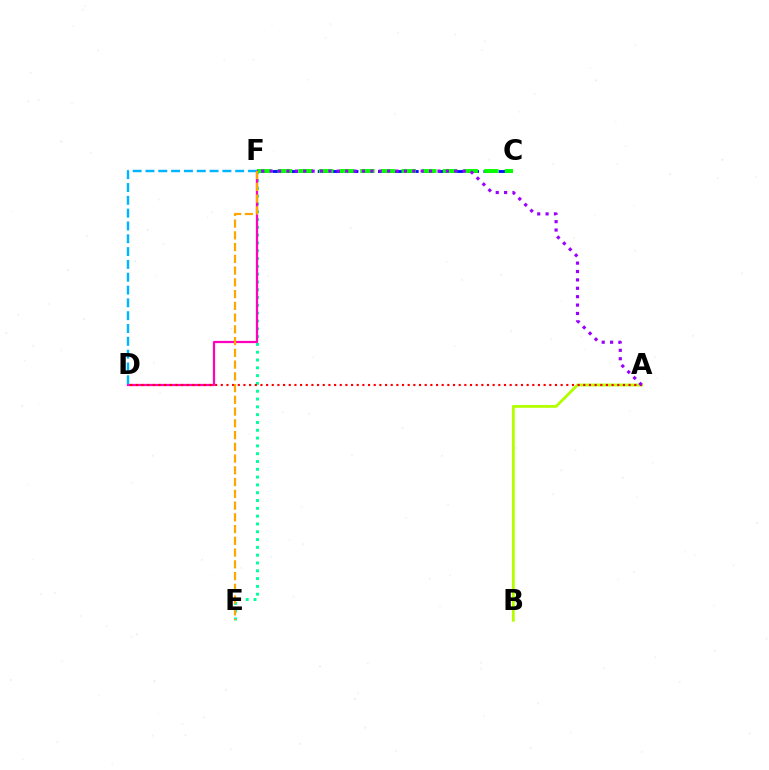{('C', 'F'): [{'color': '#0010ff', 'line_style': 'dashed', 'thickness': 2.05}, {'color': '#08ff00', 'line_style': 'dashed', 'thickness': 2.8}], ('A', 'B'): [{'color': '#b3ff00', 'line_style': 'solid', 'thickness': 2.03}], ('E', 'F'): [{'color': '#00ff9d', 'line_style': 'dotted', 'thickness': 2.12}, {'color': '#ffa500', 'line_style': 'dashed', 'thickness': 1.6}], ('D', 'F'): [{'color': '#ff00bd', 'line_style': 'solid', 'thickness': 1.61}, {'color': '#00b5ff', 'line_style': 'dashed', 'thickness': 1.74}], ('A', 'D'): [{'color': '#ff0000', 'line_style': 'dotted', 'thickness': 1.54}], ('A', 'F'): [{'color': '#9b00ff', 'line_style': 'dotted', 'thickness': 2.28}]}